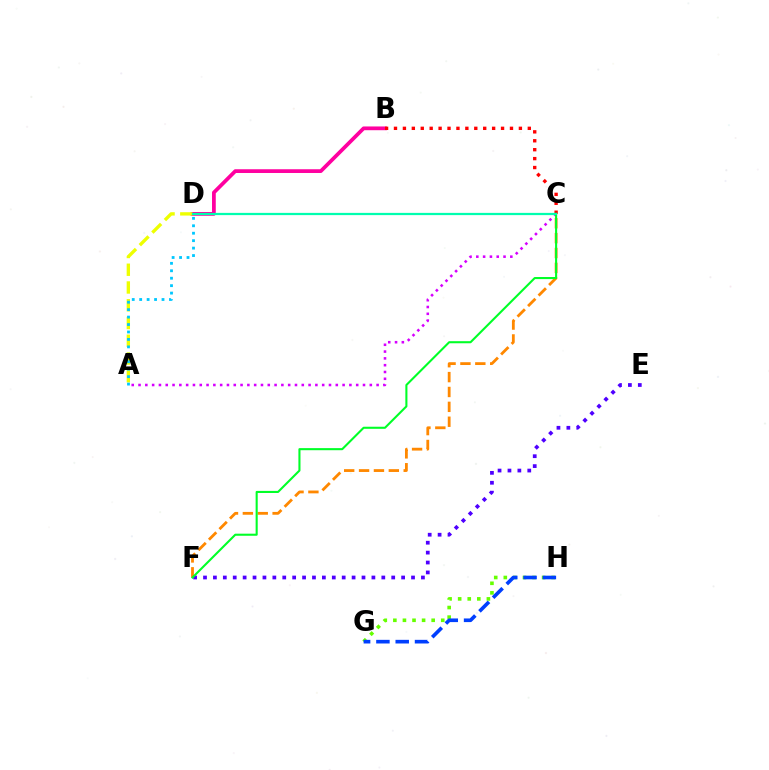{('G', 'H'): [{'color': '#66ff00', 'line_style': 'dotted', 'thickness': 2.6}, {'color': '#003fff', 'line_style': 'dashed', 'thickness': 2.62}], ('B', 'D'): [{'color': '#ff00a0', 'line_style': 'solid', 'thickness': 2.7}], ('C', 'F'): [{'color': '#ff8800', 'line_style': 'dashed', 'thickness': 2.02}, {'color': '#00ff27', 'line_style': 'solid', 'thickness': 1.5}], ('A', 'D'): [{'color': '#eeff00', 'line_style': 'dashed', 'thickness': 2.41}, {'color': '#00c7ff', 'line_style': 'dotted', 'thickness': 2.02}], ('A', 'C'): [{'color': '#d600ff', 'line_style': 'dotted', 'thickness': 1.85}], ('B', 'C'): [{'color': '#ff0000', 'line_style': 'dotted', 'thickness': 2.42}], ('E', 'F'): [{'color': '#4f00ff', 'line_style': 'dotted', 'thickness': 2.69}], ('C', 'D'): [{'color': '#00ffaf', 'line_style': 'solid', 'thickness': 1.61}]}